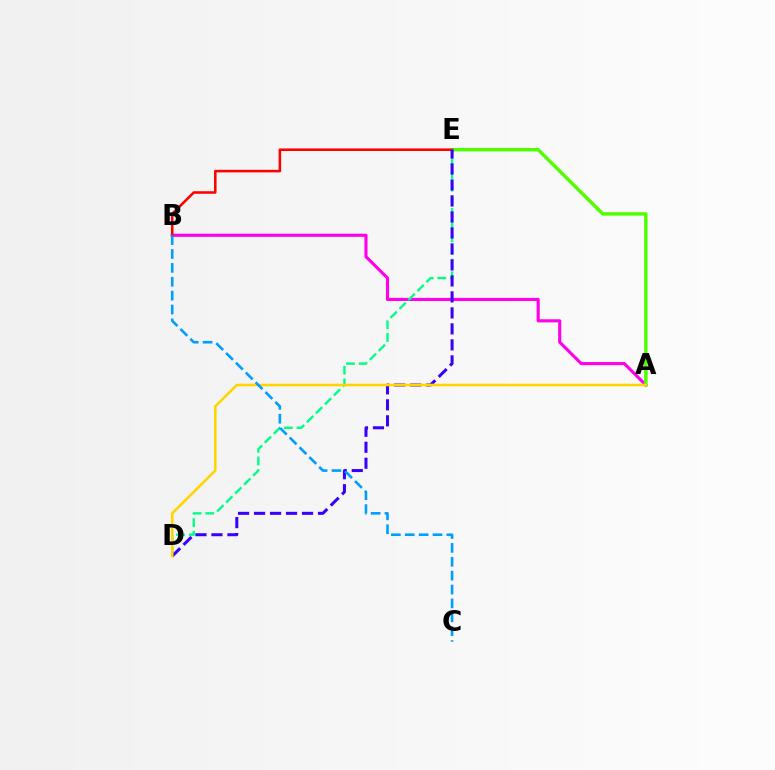{('A', 'B'): [{'color': '#ff00ed', 'line_style': 'solid', 'thickness': 2.25}], ('A', 'E'): [{'color': '#4fff00', 'line_style': 'solid', 'thickness': 2.47}], ('B', 'E'): [{'color': '#ff0000', 'line_style': 'solid', 'thickness': 1.84}], ('D', 'E'): [{'color': '#00ff86', 'line_style': 'dashed', 'thickness': 1.72}, {'color': '#3700ff', 'line_style': 'dashed', 'thickness': 2.17}], ('A', 'D'): [{'color': '#ffd500', 'line_style': 'solid', 'thickness': 1.85}], ('B', 'C'): [{'color': '#009eff', 'line_style': 'dashed', 'thickness': 1.89}]}